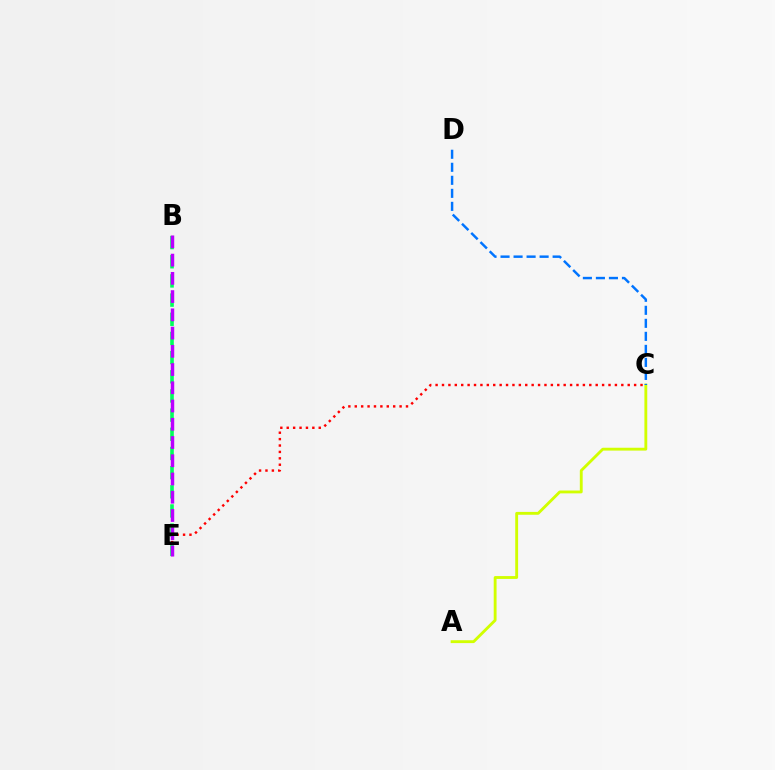{('A', 'C'): [{'color': '#d1ff00', 'line_style': 'solid', 'thickness': 2.05}], ('B', 'E'): [{'color': '#00ff5c', 'line_style': 'dashed', 'thickness': 2.6}, {'color': '#b900ff', 'line_style': 'dashed', 'thickness': 2.48}], ('C', 'D'): [{'color': '#0074ff', 'line_style': 'dashed', 'thickness': 1.77}], ('C', 'E'): [{'color': '#ff0000', 'line_style': 'dotted', 'thickness': 1.74}]}